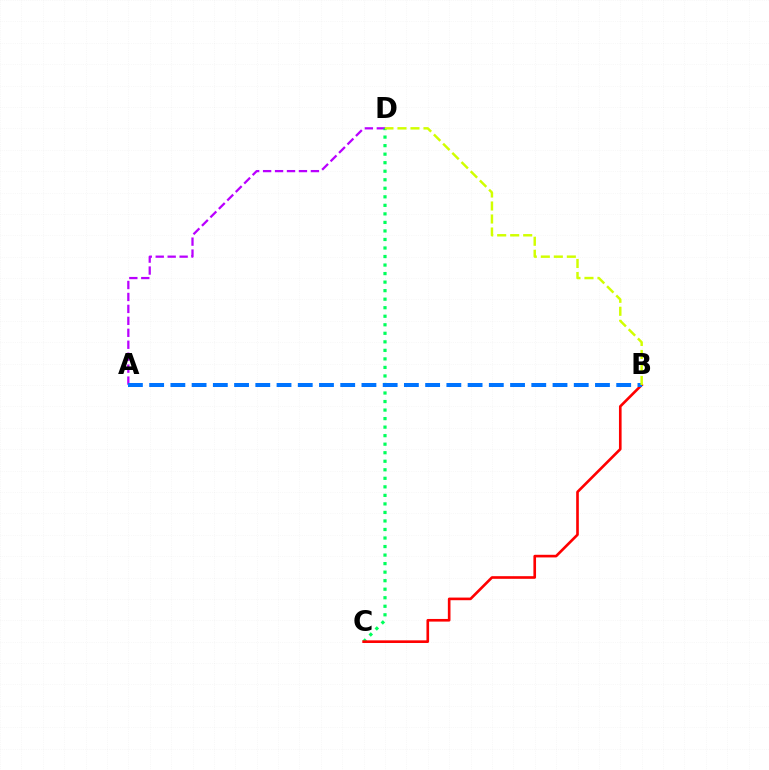{('A', 'D'): [{'color': '#b900ff', 'line_style': 'dashed', 'thickness': 1.62}], ('C', 'D'): [{'color': '#00ff5c', 'line_style': 'dotted', 'thickness': 2.32}], ('B', 'C'): [{'color': '#ff0000', 'line_style': 'solid', 'thickness': 1.9}], ('A', 'B'): [{'color': '#0074ff', 'line_style': 'dashed', 'thickness': 2.88}], ('B', 'D'): [{'color': '#d1ff00', 'line_style': 'dashed', 'thickness': 1.77}]}